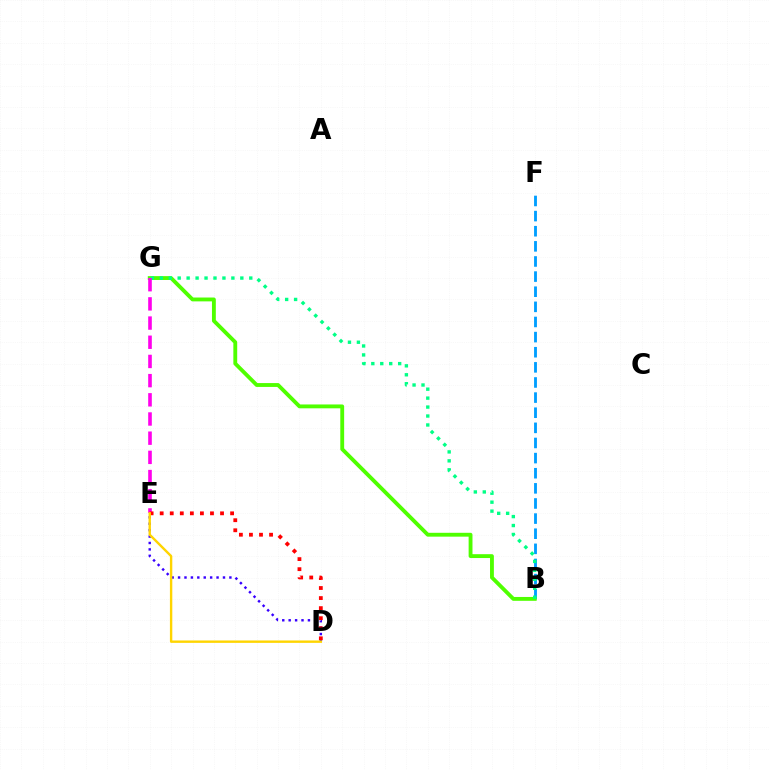{('B', 'F'): [{'color': '#009eff', 'line_style': 'dashed', 'thickness': 2.05}], ('B', 'G'): [{'color': '#4fff00', 'line_style': 'solid', 'thickness': 2.77}, {'color': '#00ff86', 'line_style': 'dotted', 'thickness': 2.43}], ('D', 'E'): [{'color': '#3700ff', 'line_style': 'dotted', 'thickness': 1.74}, {'color': '#ff0000', 'line_style': 'dotted', 'thickness': 2.73}, {'color': '#ffd500', 'line_style': 'solid', 'thickness': 1.72}], ('E', 'G'): [{'color': '#ff00ed', 'line_style': 'dashed', 'thickness': 2.61}]}